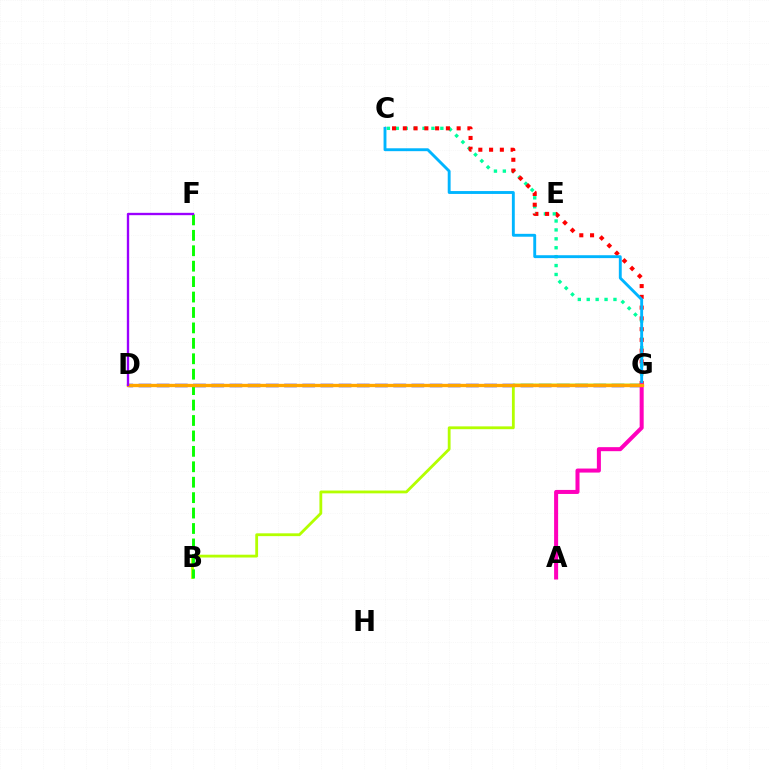{('C', 'G'): [{'color': '#00ff9d', 'line_style': 'dotted', 'thickness': 2.42}, {'color': '#ff0000', 'line_style': 'dotted', 'thickness': 2.92}, {'color': '#00b5ff', 'line_style': 'solid', 'thickness': 2.08}], ('D', 'G'): [{'color': '#0010ff', 'line_style': 'dashed', 'thickness': 2.47}, {'color': '#ffa500', 'line_style': 'solid', 'thickness': 2.4}], ('B', 'G'): [{'color': '#b3ff00', 'line_style': 'solid', 'thickness': 2.02}], ('A', 'G'): [{'color': '#ff00bd', 'line_style': 'solid', 'thickness': 2.9}], ('B', 'F'): [{'color': '#08ff00', 'line_style': 'dashed', 'thickness': 2.1}], ('D', 'F'): [{'color': '#9b00ff', 'line_style': 'solid', 'thickness': 1.69}]}